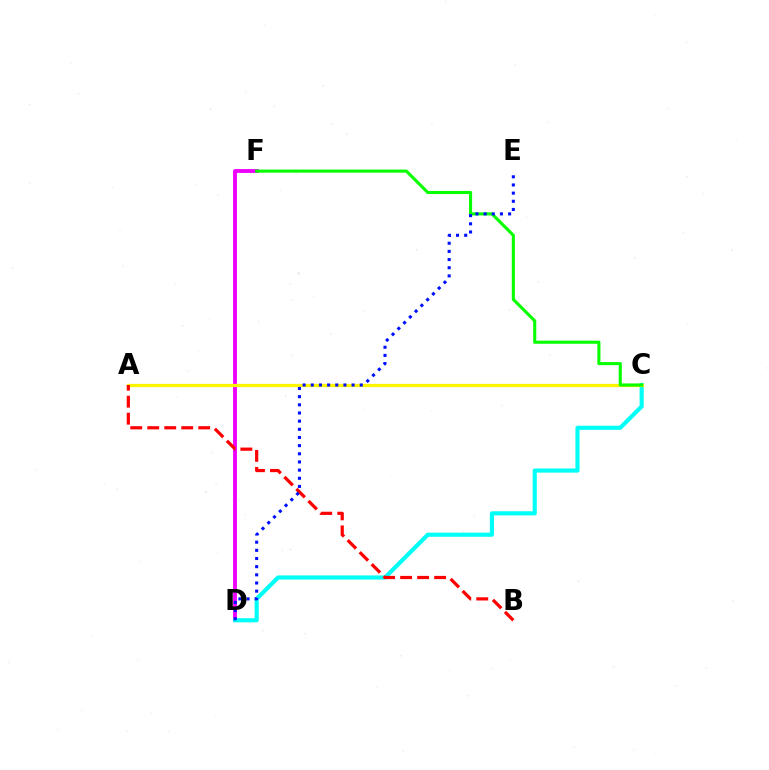{('D', 'F'): [{'color': '#ee00ff', 'line_style': 'solid', 'thickness': 2.77}], ('C', 'D'): [{'color': '#00fff6', 'line_style': 'solid', 'thickness': 2.98}], ('A', 'C'): [{'color': '#fcf500', 'line_style': 'solid', 'thickness': 2.32}], ('A', 'B'): [{'color': '#ff0000', 'line_style': 'dashed', 'thickness': 2.31}], ('C', 'F'): [{'color': '#08ff00', 'line_style': 'solid', 'thickness': 2.23}], ('D', 'E'): [{'color': '#0010ff', 'line_style': 'dotted', 'thickness': 2.22}]}